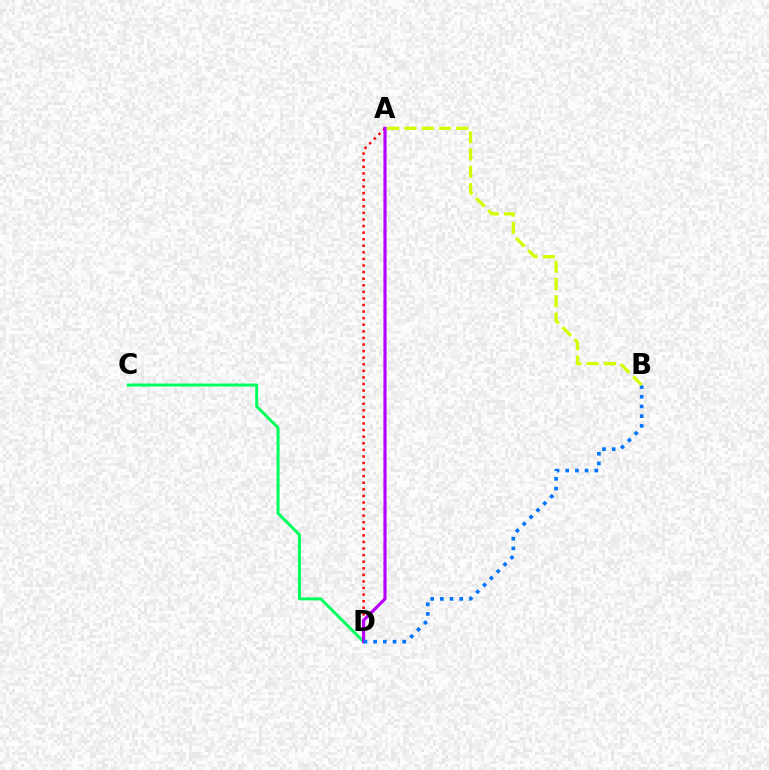{('C', 'D'): [{'color': '#00ff5c', 'line_style': 'solid', 'thickness': 2.14}], ('A', 'D'): [{'color': '#ff0000', 'line_style': 'dotted', 'thickness': 1.79}, {'color': '#b900ff', 'line_style': 'solid', 'thickness': 2.26}], ('B', 'D'): [{'color': '#0074ff', 'line_style': 'dotted', 'thickness': 2.63}], ('A', 'B'): [{'color': '#d1ff00', 'line_style': 'dashed', 'thickness': 2.35}]}